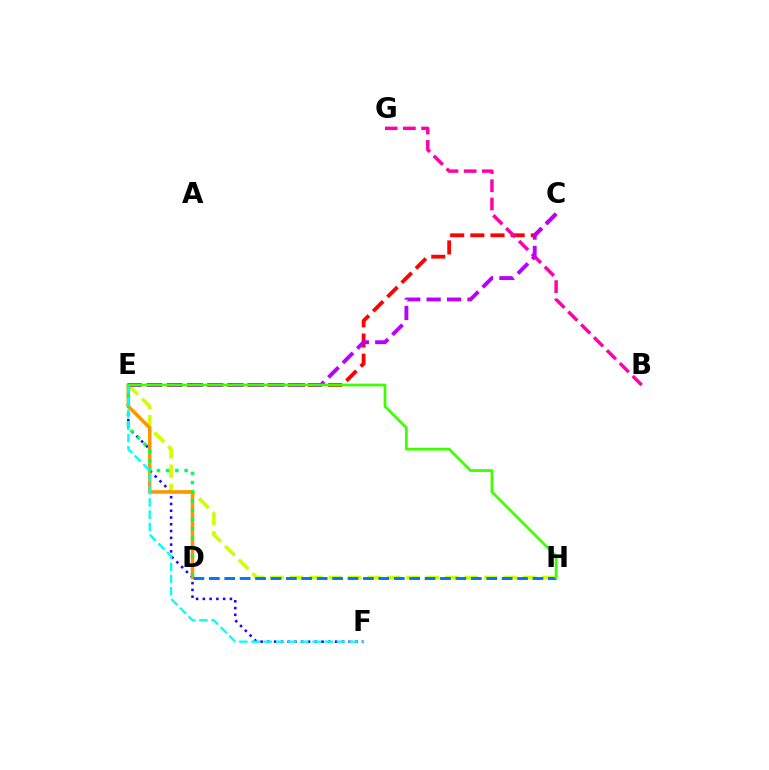{('C', 'E'): [{'color': '#ff0000', 'line_style': 'dashed', 'thickness': 2.74}, {'color': '#b900ff', 'line_style': 'dashed', 'thickness': 2.77}], ('E', 'F'): [{'color': '#2500ff', 'line_style': 'dotted', 'thickness': 1.84}, {'color': '#00fff6', 'line_style': 'dashed', 'thickness': 1.66}], ('E', 'H'): [{'color': '#d1ff00', 'line_style': 'dashed', 'thickness': 2.64}, {'color': '#3dff00', 'line_style': 'solid', 'thickness': 1.98}], ('D', 'E'): [{'color': '#ff9400', 'line_style': 'solid', 'thickness': 2.52}, {'color': '#00ff5c', 'line_style': 'dotted', 'thickness': 2.5}], ('B', 'G'): [{'color': '#ff00ac', 'line_style': 'dashed', 'thickness': 2.47}], ('D', 'H'): [{'color': '#0074ff', 'line_style': 'dashed', 'thickness': 2.09}]}